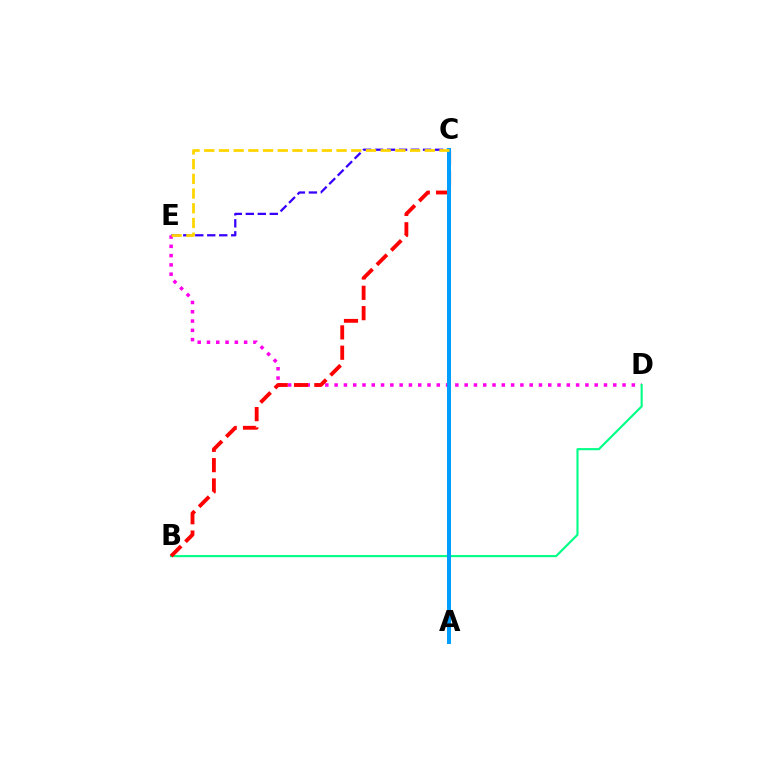{('C', 'E'): [{'color': '#3700ff', 'line_style': 'dashed', 'thickness': 1.63}, {'color': '#ffd500', 'line_style': 'dashed', 'thickness': 2.0}], ('D', 'E'): [{'color': '#ff00ed', 'line_style': 'dotted', 'thickness': 2.52}], ('B', 'D'): [{'color': '#00ff86', 'line_style': 'solid', 'thickness': 1.52}], ('A', 'C'): [{'color': '#4fff00', 'line_style': 'solid', 'thickness': 1.78}, {'color': '#009eff', 'line_style': 'solid', 'thickness': 2.89}], ('B', 'C'): [{'color': '#ff0000', 'line_style': 'dashed', 'thickness': 2.76}]}